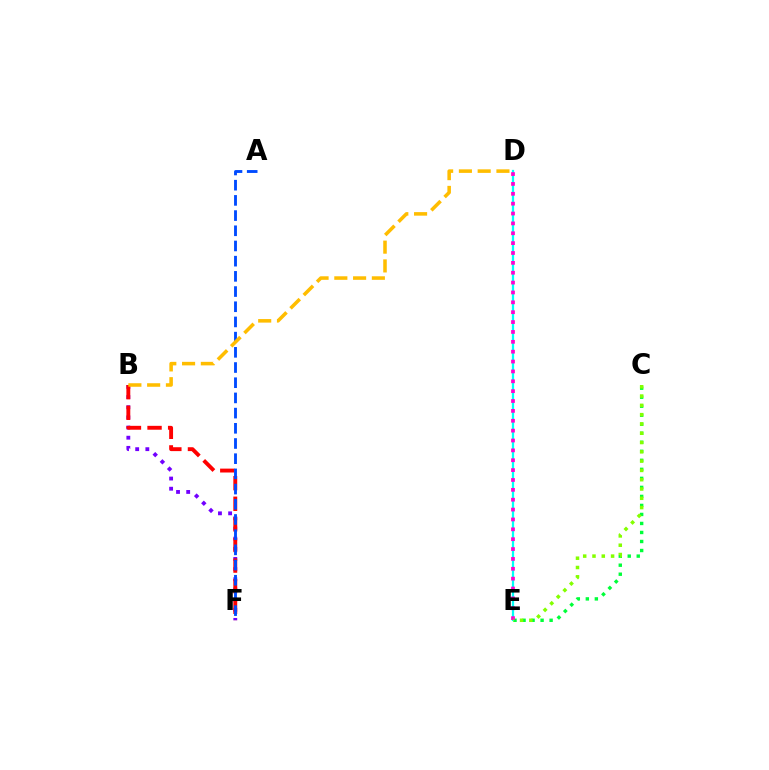{('C', 'E'): [{'color': '#00ff39', 'line_style': 'dotted', 'thickness': 2.45}, {'color': '#84ff00', 'line_style': 'dotted', 'thickness': 2.53}], ('D', 'E'): [{'color': '#00fff6', 'line_style': 'solid', 'thickness': 1.63}, {'color': '#ff00cf', 'line_style': 'dotted', 'thickness': 2.68}], ('B', 'F'): [{'color': '#7200ff', 'line_style': 'dotted', 'thickness': 2.76}, {'color': '#ff0000', 'line_style': 'dashed', 'thickness': 2.8}], ('A', 'F'): [{'color': '#004bff', 'line_style': 'dashed', 'thickness': 2.06}], ('B', 'D'): [{'color': '#ffbd00', 'line_style': 'dashed', 'thickness': 2.55}]}